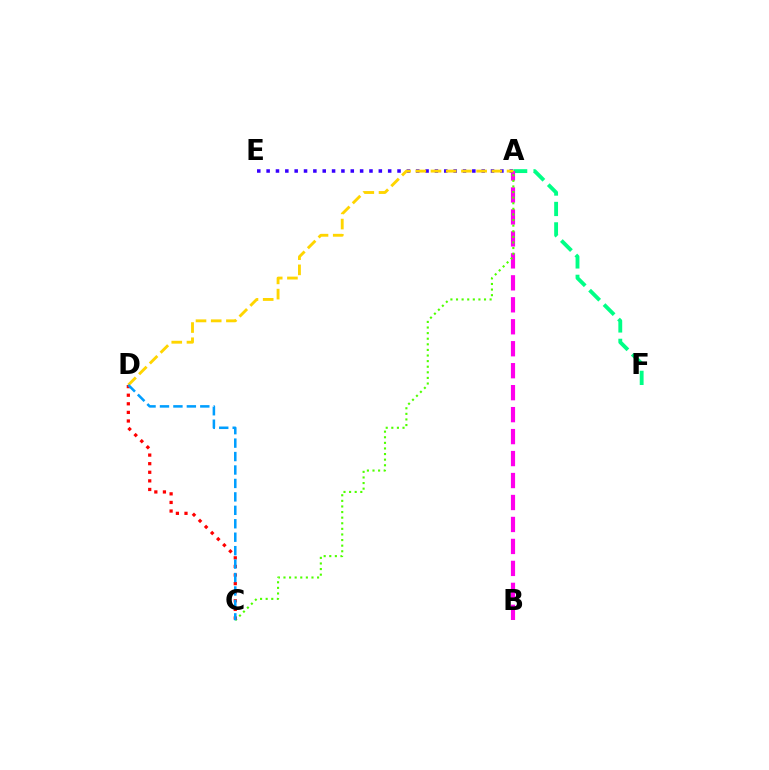{('A', 'F'): [{'color': '#00ff86', 'line_style': 'dashed', 'thickness': 2.78}], ('A', 'B'): [{'color': '#ff00ed', 'line_style': 'dashed', 'thickness': 2.98}], ('A', 'E'): [{'color': '#3700ff', 'line_style': 'dotted', 'thickness': 2.54}], ('A', 'D'): [{'color': '#ffd500', 'line_style': 'dashed', 'thickness': 2.07}], ('A', 'C'): [{'color': '#4fff00', 'line_style': 'dotted', 'thickness': 1.52}], ('C', 'D'): [{'color': '#ff0000', 'line_style': 'dotted', 'thickness': 2.33}, {'color': '#009eff', 'line_style': 'dashed', 'thickness': 1.83}]}